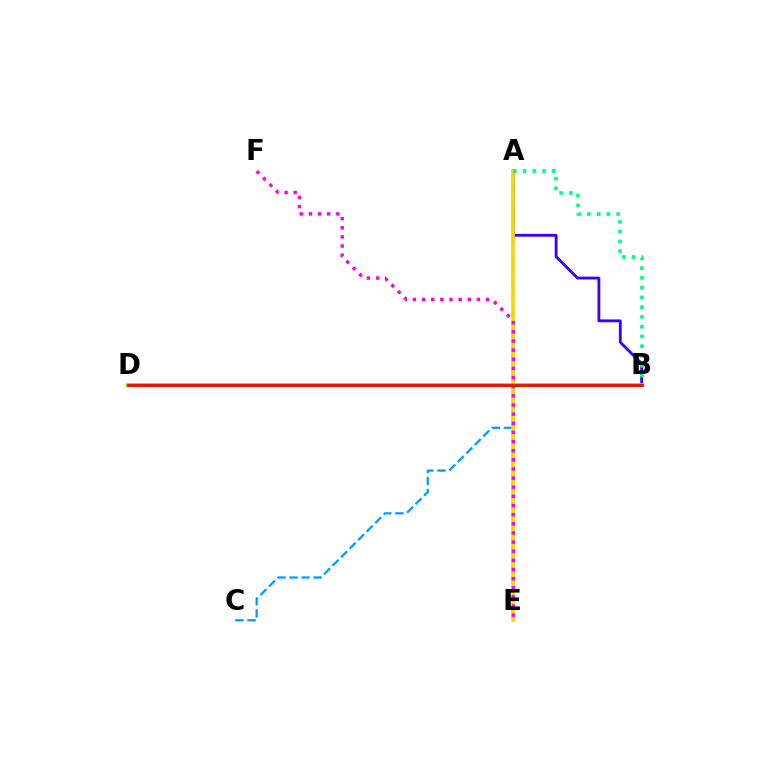{('A', 'B'): [{'color': '#3700ff', 'line_style': 'solid', 'thickness': 2.04}, {'color': '#00ff86', 'line_style': 'dotted', 'thickness': 2.65}], ('A', 'C'): [{'color': '#009eff', 'line_style': 'dashed', 'thickness': 1.64}], ('A', 'E'): [{'color': '#ffd500', 'line_style': 'solid', 'thickness': 2.63}], ('E', 'F'): [{'color': '#ff00ed', 'line_style': 'dotted', 'thickness': 2.48}], ('B', 'D'): [{'color': '#4fff00', 'line_style': 'solid', 'thickness': 2.77}, {'color': '#ff0000', 'line_style': 'solid', 'thickness': 1.97}]}